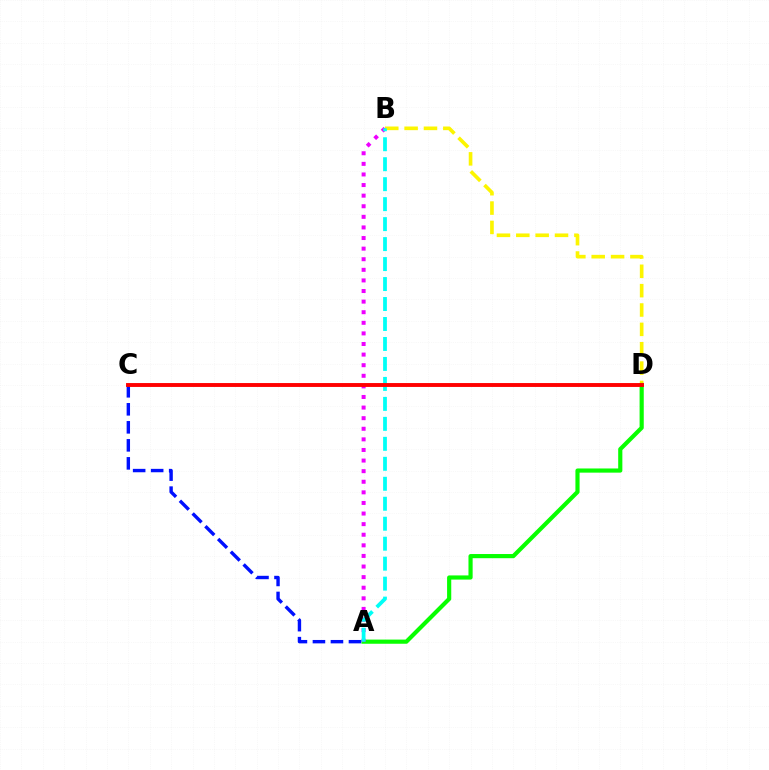{('B', 'D'): [{'color': '#fcf500', 'line_style': 'dashed', 'thickness': 2.63}], ('A', 'D'): [{'color': '#08ff00', 'line_style': 'solid', 'thickness': 3.0}], ('A', 'B'): [{'color': '#ee00ff', 'line_style': 'dotted', 'thickness': 2.88}, {'color': '#00fff6', 'line_style': 'dashed', 'thickness': 2.71}], ('A', 'C'): [{'color': '#0010ff', 'line_style': 'dashed', 'thickness': 2.45}], ('C', 'D'): [{'color': '#ff0000', 'line_style': 'solid', 'thickness': 2.8}]}